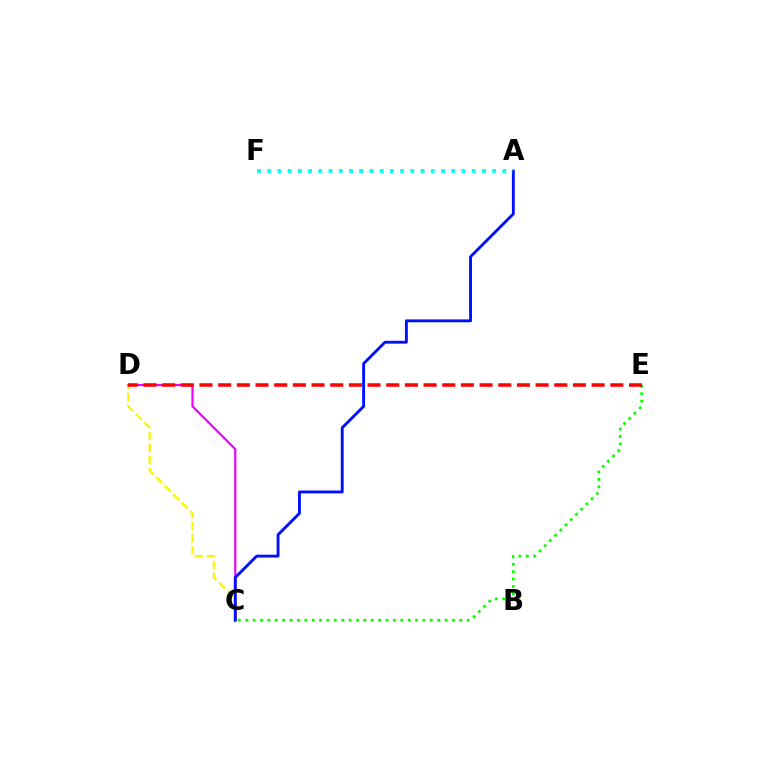{('C', 'D'): [{'color': '#fcf500', 'line_style': 'dashed', 'thickness': 1.63}, {'color': '#ee00ff', 'line_style': 'solid', 'thickness': 1.57}], ('A', 'C'): [{'color': '#0010ff', 'line_style': 'solid', 'thickness': 2.07}], ('C', 'E'): [{'color': '#08ff00', 'line_style': 'dotted', 'thickness': 2.01}], ('A', 'F'): [{'color': '#00fff6', 'line_style': 'dotted', 'thickness': 2.78}], ('D', 'E'): [{'color': '#ff0000', 'line_style': 'dashed', 'thickness': 2.54}]}